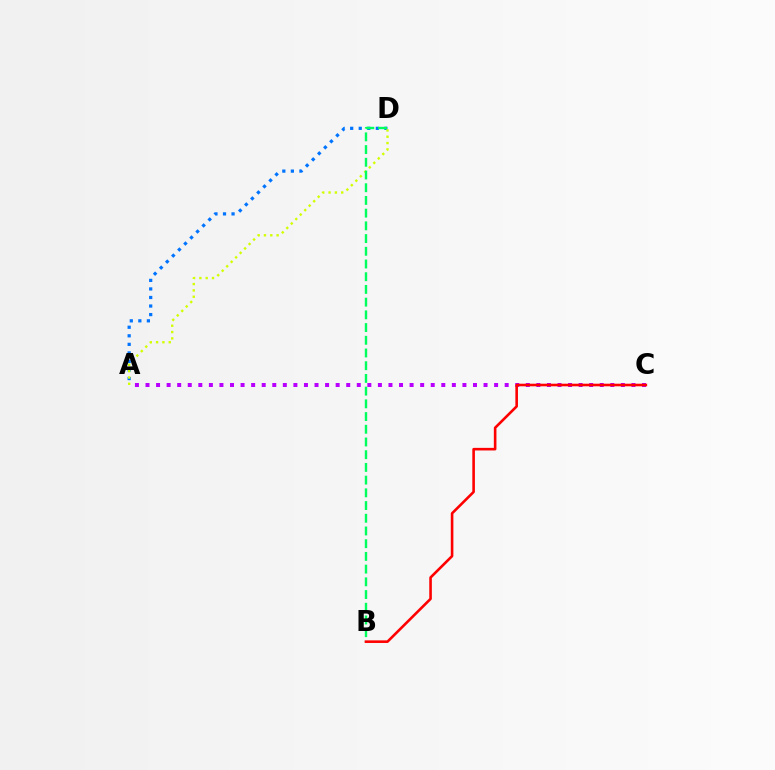{('A', 'D'): [{'color': '#0074ff', 'line_style': 'dotted', 'thickness': 2.32}, {'color': '#d1ff00', 'line_style': 'dotted', 'thickness': 1.72}], ('B', 'D'): [{'color': '#00ff5c', 'line_style': 'dashed', 'thickness': 1.73}], ('A', 'C'): [{'color': '#b900ff', 'line_style': 'dotted', 'thickness': 2.87}], ('B', 'C'): [{'color': '#ff0000', 'line_style': 'solid', 'thickness': 1.87}]}